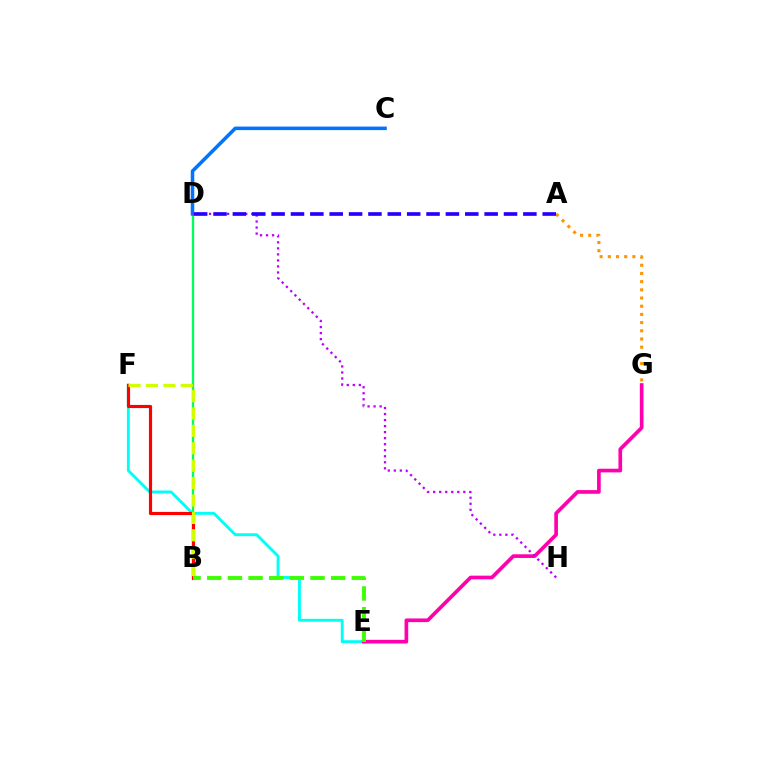{('B', 'D'): [{'color': '#00ff5c', 'line_style': 'solid', 'thickness': 1.65}], ('E', 'F'): [{'color': '#00fff6', 'line_style': 'solid', 'thickness': 2.08}], ('C', 'D'): [{'color': '#0074ff', 'line_style': 'solid', 'thickness': 2.55}], ('E', 'G'): [{'color': '#ff00ac', 'line_style': 'solid', 'thickness': 2.65}], ('B', 'F'): [{'color': '#ff0000', 'line_style': 'solid', 'thickness': 2.27}, {'color': '#d1ff00', 'line_style': 'dashed', 'thickness': 2.36}], ('B', 'E'): [{'color': '#3dff00', 'line_style': 'dashed', 'thickness': 2.81}], ('A', 'G'): [{'color': '#ff9400', 'line_style': 'dotted', 'thickness': 2.23}], ('D', 'H'): [{'color': '#b900ff', 'line_style': 'dotted', 'thickness': 1.64}], ('A', 'D'): [{'color': '#2500ff', 'line_style': 'dashed', 'thickness': 2.63}]}